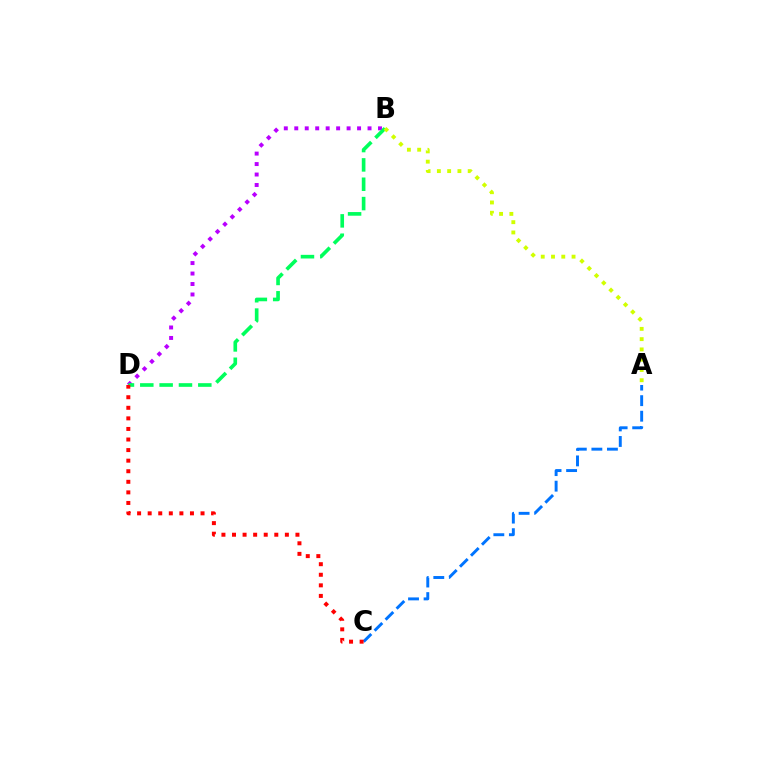{('B', 'D'): [{'color': '#b900ff', 'line_style': 'dotted', 'thickness': 2.84}, {'color': '#00ff5c', 'line_style': 'dashed', 'thickness': 2.63}], ('A', 'B'): [{'color': '#d1ff00', 'line_style': 'dotted', 'thickness': 2.79}], ('A', 'C'): [{'color': '#0074ff', 'line_style': 'dashed', 'thickness': 2.11}], ('C', 'D'): [{'color': '#ff0000', 'line_style': 'dotted', 'thickness': 2.87}]}